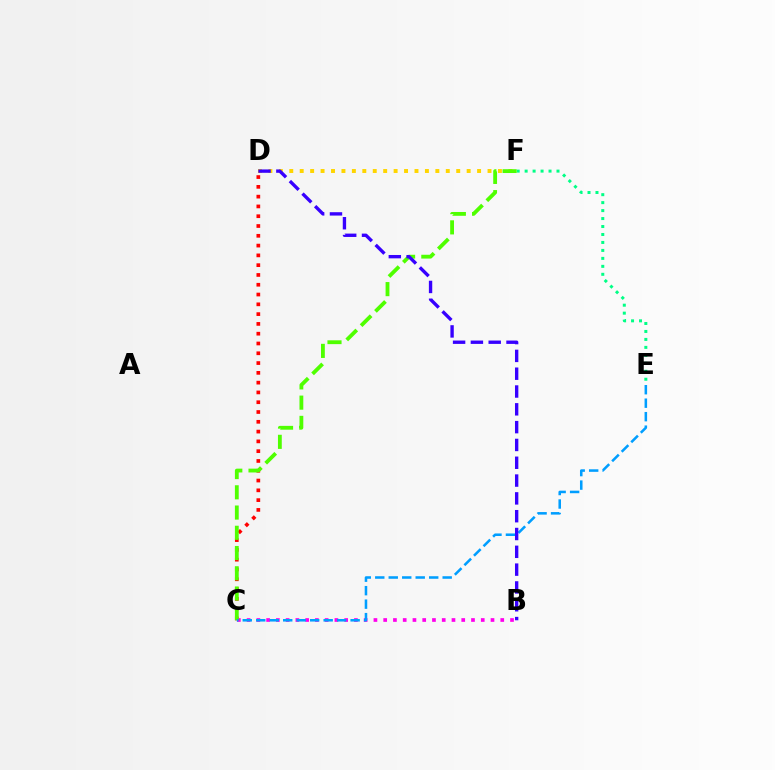{('D', 'F'): [{'color': '#ffd500', 'line_style': 'dotted', 'thickness': 2.83}], ('C', 'D'): [{'color': '#ff0000', 'line_style': 'dotted', 'thickness': 2.66}], ('B', 'C'): [{'color': '#ff00ed', 'line_style': 'dotted', 'thickness': 2.65}], ('E', 'F'): [{'color': '#00ff86', 'line_style': 'dotted', 'thickness': 2.16}], ('C', 'F'): [{'color': '#4fff00', 'line_style': 'dashed', 'thickness': 2.75}], ('C', 'E'): [{'color': '#009eff', 'line_style': 'dashed', 'thickness': 1.83}], ('B', 'D'): [{'color': '#3700ff', 'line_style': 'dashed', 'thickness': 2.42}]}